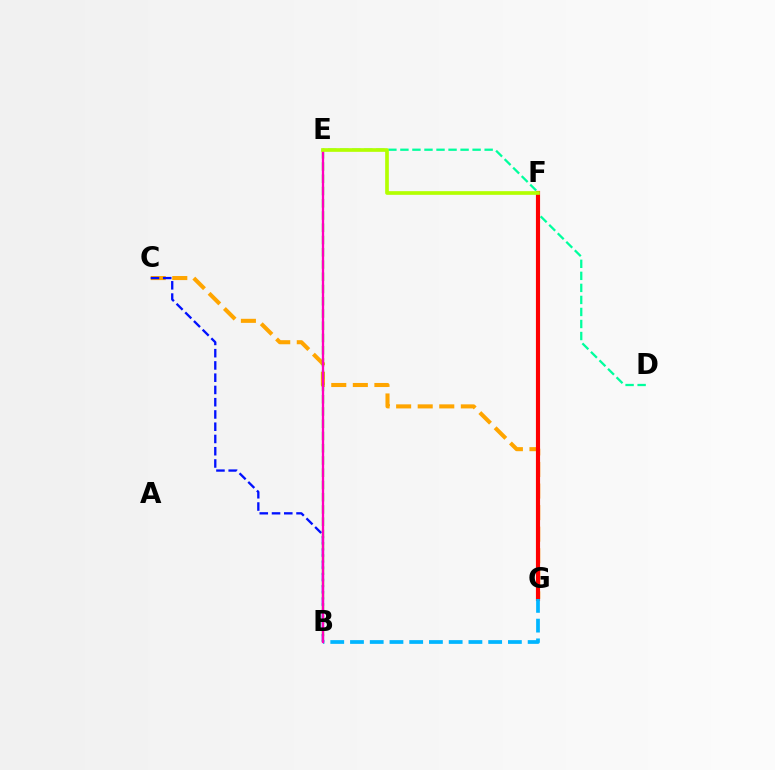{('D', 'E'): [{'color': '#00ff9d', 'line_style': 'dashed', 'thickness': 1.63}], ('C', 'G'): [{'color': '#ffa500', 'line_style': 'dashed', 'thickness': 2.93}], ('B', 'E'): [{'color': '#08ff00', 'line_style': 'dashed', 'thickness': 1.66}, {'color': '#ff00bd', 'line_style': 'solid', 'thickness': 1.66}], ('F', 'G'): [{'color': '#9b00ff', 'line_style': 'dashed', 'thickness': 2.07}, {'color': '#ff0000', 'line_style': 'solid', 'thickness': 2.98}], ('B', 'C'): [{'color': '#0010ff', 'line_style': 'dashed', 'thickness': 1.66}], ('B', 'G'): [{'color': '#00b5ff', 'line_style': 'dashed', 'thickness': 2.68}], ('E', 'F'): [{'color': '#b3ff00', 'line_style': 'solid', 'thickness': 2.65}]}